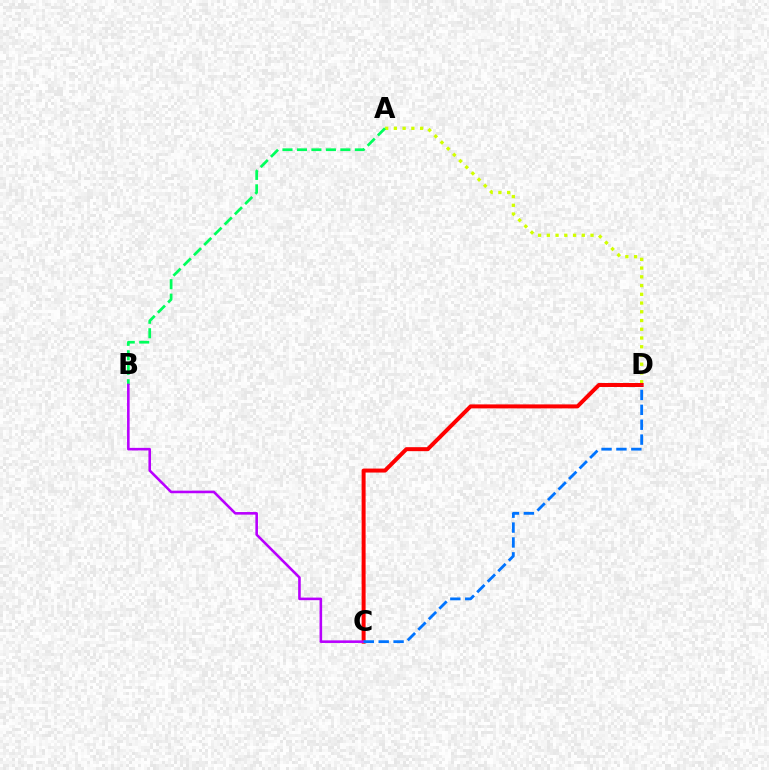{('A', 'D'): [{'color': '#d1ff00', 'line_style': 'dotted', 'thickness': 2.37}], ('A', 'B'): [{'color': '#00ff5c', 'line_style': 'dashed', 'thickness': 1.97}], ('C', 'D'): [{'color': '#ff0000', 'line_style': 'solid', 'thickness': 2.87}, {'color': '#0074ff', 'line_style': 'dashed', 'thickness': 2.02}], ('B', 'C'): [{'color': '#b900ff', 'line_style': 'solid', 'thickness': 1.86}]}